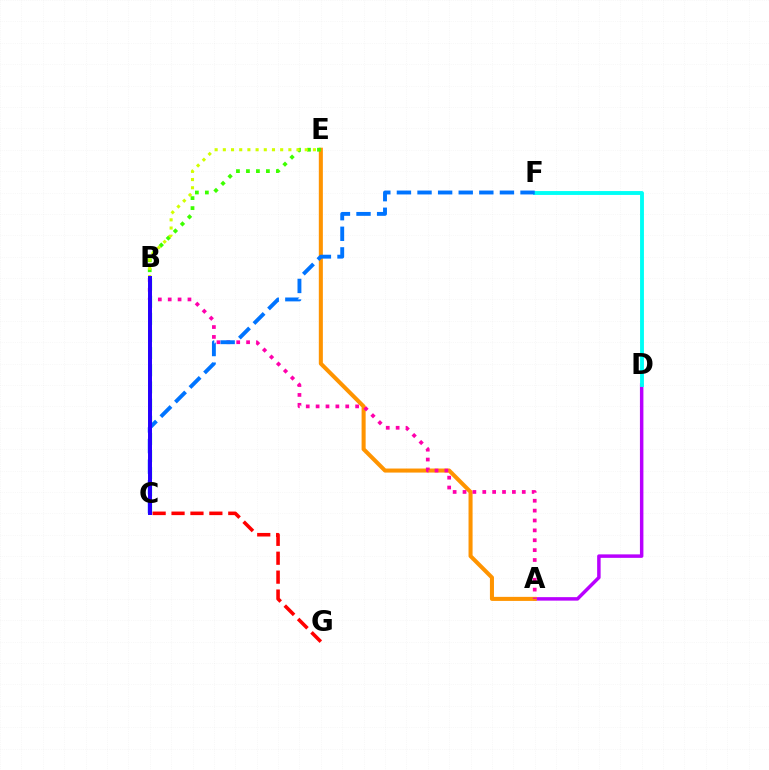{('A', 'D'): [{'color': '#b900ff', 'line_style': 'solid', 'thickness': 2.51}], ('A', 'E'): [{'color': '#ff9400', 'line_style': 'solid', 'thickness': 2.91}], ('A', 'B'): [{'color': '#ff00ac', 'line_style': 'dotted', 'thickness': 2.68}], ('D', 'F'): [{'color': '#00fff6', 'line_style': 'solid', 'thickness': 2.78}], ('B', 'C'): [{'color': '#00ff5c', 'line_style': 'dashed', 'thickness': 2.33}, {'color': '#2500ff', 'line_style': 'solid', 'thickness': 2.85}], ('B', 'E'): [{'color': '#3dff00', 'line_style': 'dotted', 'thickness': 2.71}, {'color': '#d1ff00', 'line_style': 'dotted', 'thickness': 2.23}], ('C', 'F'): [{'color': '#0074ff', 'line_style': 'dashed', 'thickness': 2.8}], ('C', 'G'): [{'color': '#ff0000', 'line_style': 'dashed', 'thickness': 2.57}]}